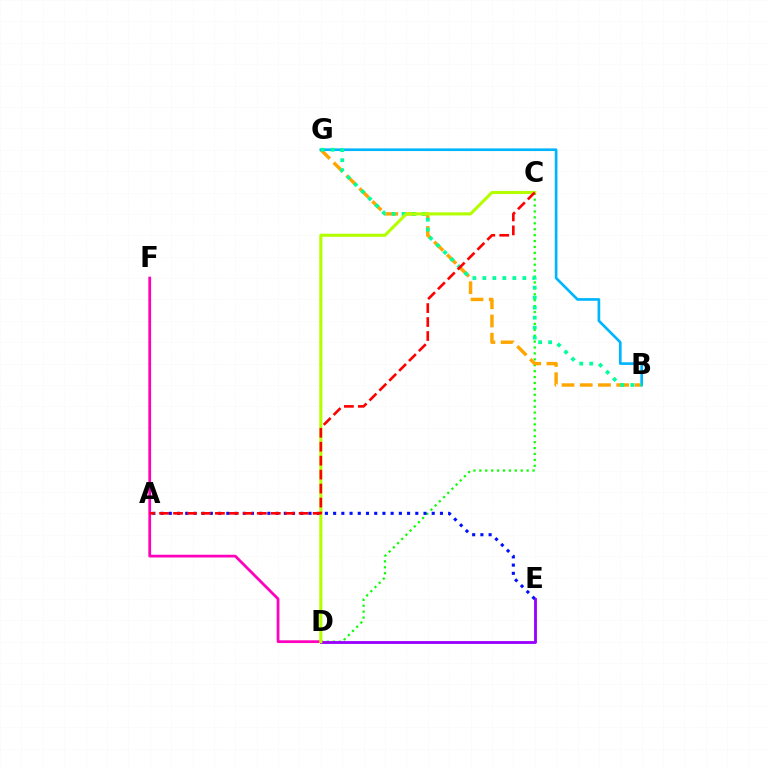{('C', 'D'): [{'color': '#08ff00', 'line_style': 'dotted', 'thickness': 1.61}, {'color': '#b3ff00', 'line_style': 'solid', 'thickness': 2.22}], ('D', 'E'): [{'color': '#9b00ff', 'line_style': 'solid', 'thickness': 2.06}], ('B', 'G'): [{'color': '#ffa500', 'line_style': 'dashed', 'thickness': 2.48}, {'color': '#00b5ff', 'line_style': 'solid', 'thickness': 1.92}, {'color': '#00ff9d', 'line_style': 'dotted', 'thickness': 2.72}], ('A', 'E'): [{'color': '#0010ff', 'line_style': 'dotted', 'thickness': 2.23}], ('D', 'F'): [{'color': '#ff00bd', 'line_style': 'solid', 'thickness': 1.98}], ('A', 'C'): [{'color': '#ff0000', 'line_style': 'dashed', 'thickness': 1.9}]}